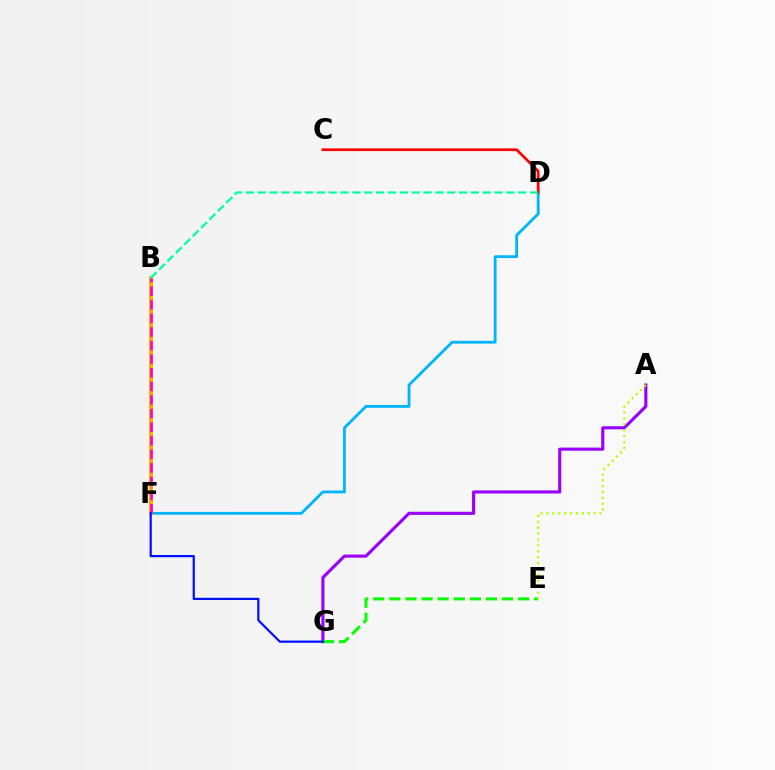{('D', 'F'): [{'color': '#00b5ff', 'line_style': 'solid', 'thickness': 2.03}], ('B', 'F'): [{'color': '#ffa500', 'line_style': 'solid', 'thickness': 2.75}, {'color': '#ff00bd', 'line_style': 'dashed', 'thickness': 1.85}], ('A', 'G'): [{'color': '#9b00ff', 'line_style': 'solid', 'thickness': 2.25}], ('E', 'G'): [{'color': '#08ff00', 'line_style': 'dashed', 'thickness': 2.19}], ('A', 'E'): [{'color': '#b3ff00', 'line_style': 'dotted', 'thickness': 1.6}], ('C', 'D'): [{'color': '#ff0000', 'line_style': 'solid', 'thickness': 1.96}], ('F', 'G'): [{'color': '#0010ff', 'line_style': 'solid', 'thickness': 1.59}], ('B', 'D'): [{'color': '#00ff9d', 'line_style': 'dashed', 'thickness': 1.61}]}